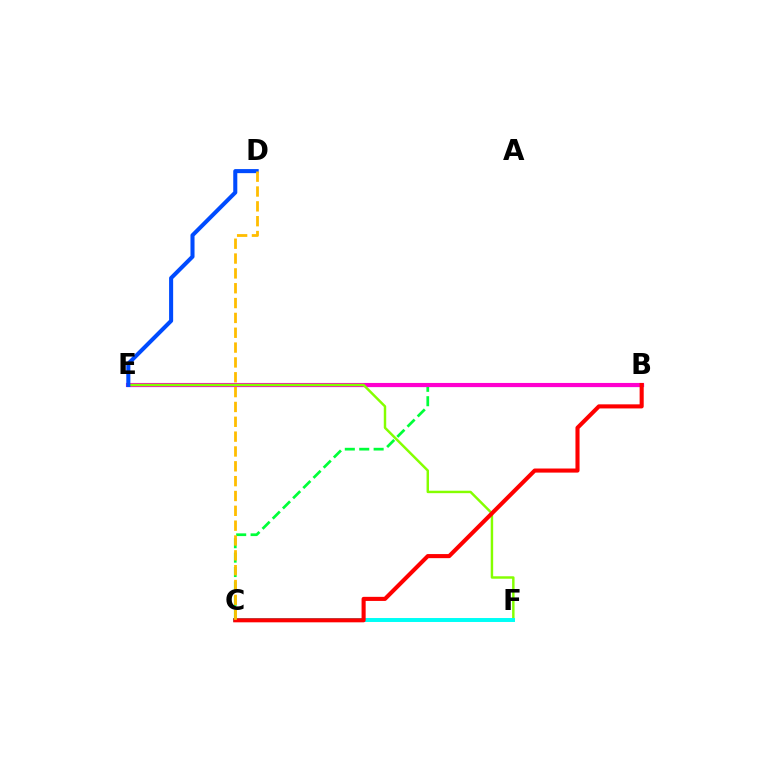{('B', 'E'): [{'color': '#7200ff', 'line_style': 'solid', 'thickness': 2.24}, {'color': '#ff00cf', 'line_style': 'solid', 'thickness': 2.96}], ('B', 'C'): [{'color': '#00ff39', 'line_style': 'dashed', 'thickness': 1.96}, {'color': '#ff0000', 'line_style': 'solid', 'thickness': 2.94}], ('E', 'F'): [{'color': '#84ff00', 'line_style': 'solid', 'thickness': 1.76}], ('D', 'E'): [{'color': '#004bff', 'line_style': 'solid', 'thickness': 2.92}], ('C', 'F'): [{'color': '#00fff6', 'line_style': 'solid', 'thickness': 2.85}], ('C', 'D'): [{'color': '#ffbd00', 'line_style': 'dashed', 'thickness': 2.02}]}